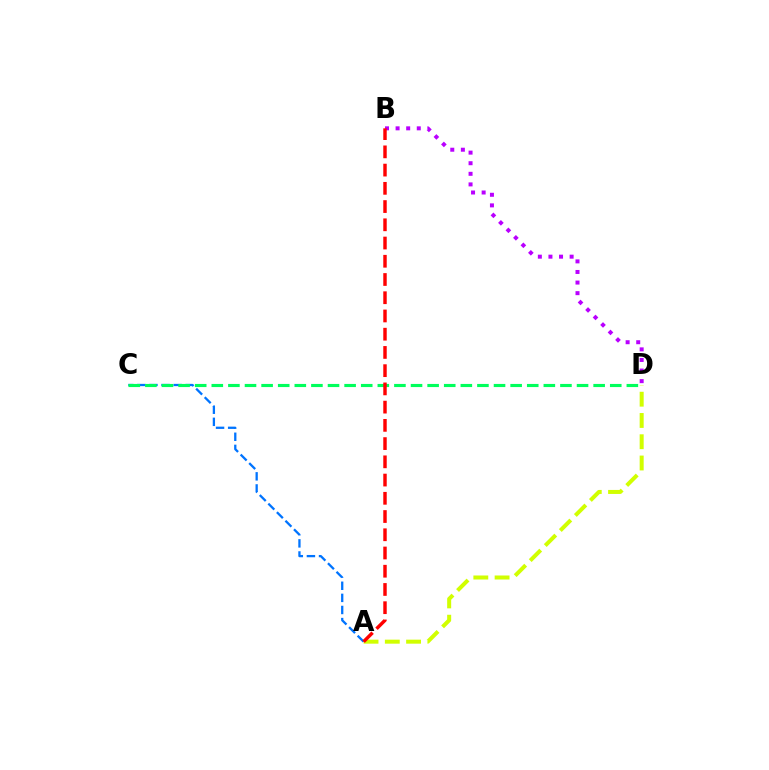{('B', 'D'): [{'color': '#b900ff', 'line_style': 'dotted', 'thickness': 2.88}], ('A', 'D'): [{'color': '#d1ff00', 'line_style': 'dashed', 'thickness': 2.89}], ('A', 'C'): [{'color': '#0074ff', 'line_style': 'dashed', 'thickness': 1.64}], ('C', 'D'): [{'color': '#00ff5c', 'line_style': 'dashed', 'thickness': 2.26}], ('A', 'B'): [{'color': '#ff0000', 'line_style': 'dashed', 'thickness': 2.48}]}